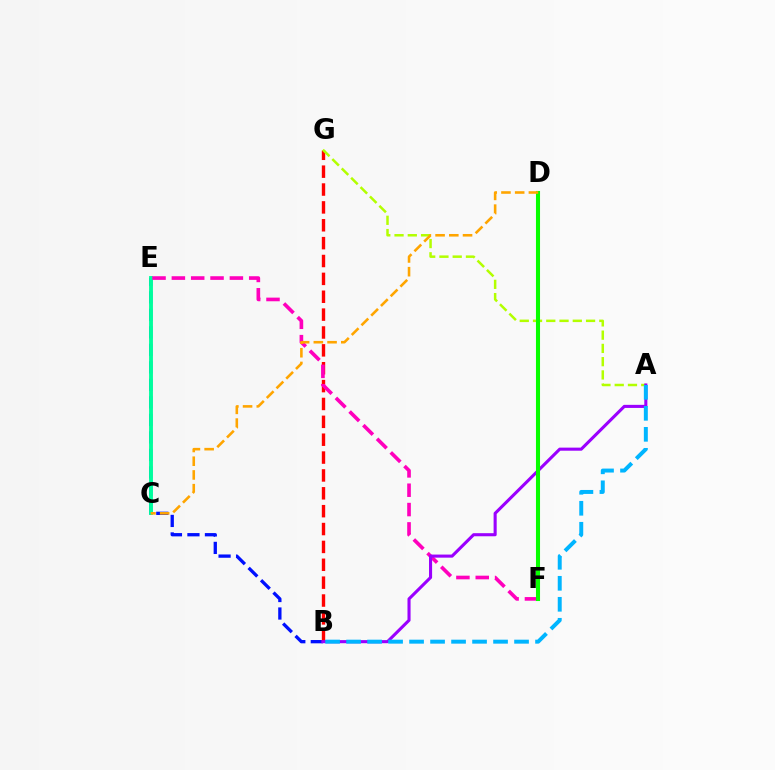{('B', 'E'): [{'color': '#0010ff', 'line_style': 'dashed', 'thickness': 2.38}], ('C', 'E'): [{'color': '#00ff9d', 'line_style': 'solid', 'thickness': 2.78}], ('B', 'G'): [{'color': '#ff0000', 'line_style': 'dashed', 'thickness': 2.43}], ('A', 'G'): [{'color': '#b3ff00', 'line_style': 'dashed', 'thickness': 1.8}], ('E', 'F'): [{'color': '#ff00bd', 'line_style': 'dashed', 'thickness': 2.63}], ('A', 'B'): [{'color': '#9b00ff', 'line_style': 'solid', 'thickness': 2.22}, {'color': '#00b5ff', 'line_style': 'dashed', 'thickness': 2.85}], ('D', 'F'): [{'color': '#08ff00', 'line_style': 'solid', 'thickness': 2.93}], ('C', 'D'): [{'color': '#ffa500', 'line_style': 'dashed', 'thickness': 1.86}]}